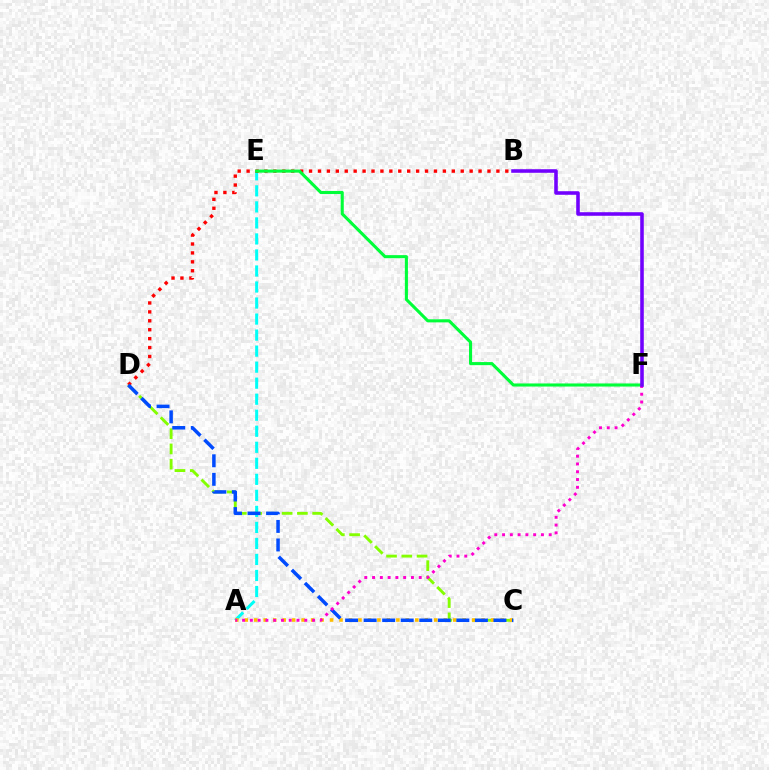{('A', 'E'): [{'color': '#00fff6', 'line_style': 'dashed', 'thickness': 2.18}], ('B', 'D'): [{'color': '#ff0000', 'line_style': 'dotted', 'thickness': 2.42}], ('C', 'D'): [{'color': '#84ff00', 'line_style': 'dashed', 'thickness': 2.07}, {'color': '#004bff', 'line_style': 'dashed', 'thickness': 2.52}], ('E', 'F'): [{'color': '#00ff39', 'line_style': 'solid', 'thickness': 2.22}], ('A', 'C'): [{'color': '#ffbd00', 'line_style': 'dotted', 'thickness': 2.57}], ('A', 'F'): [{'color': '#ff00cf', 'line_style': 'dotted', 'thickness': 2.11}], ('B', 'F'): [{'color': '#7200ff', 'line_style': 'solid', 'thickness': 2.57}]}